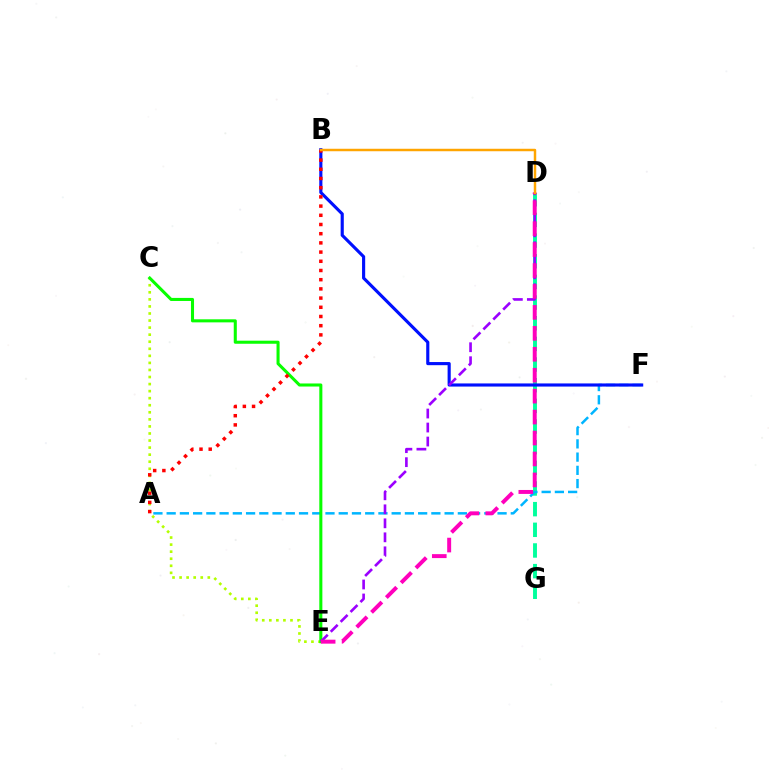{('C', 'E'): [{'color': '#b3ff00', 'line_style': 'dotted', 'thickness': 1.92}, {'color': '#08ff00', 'line_style': 'solid', 'thickness': 2.2}], ('D', 'G'): [{'color': '#00ff9d', 'line_style': 'dashed', 'thickness': 2.81}], ('A', 'F'): [{'color': '#00b5ff', 'line_style': 'dashed', 'thickness': 1.8}], ('B', 'F'): [{'color': '#0010ff', 'line_style': 'solid', 'thickness': 2.26}], ('D', 'E'): [{'color': '#9b00ff', 'line_style': 'dashed', 'thickness': 1.9}, {'color': '#ff00bd', 'line_style': 'dashed', 'thickness': 2.84}], ('A', 'B'): [{'color': '#ff0000', 'line_style': 'dotted', 'thickness': 2.5}], ('B', 'D'): [{'color': '#ffa500', 'line_style': 'solid', 'thickness': 1.78}]}